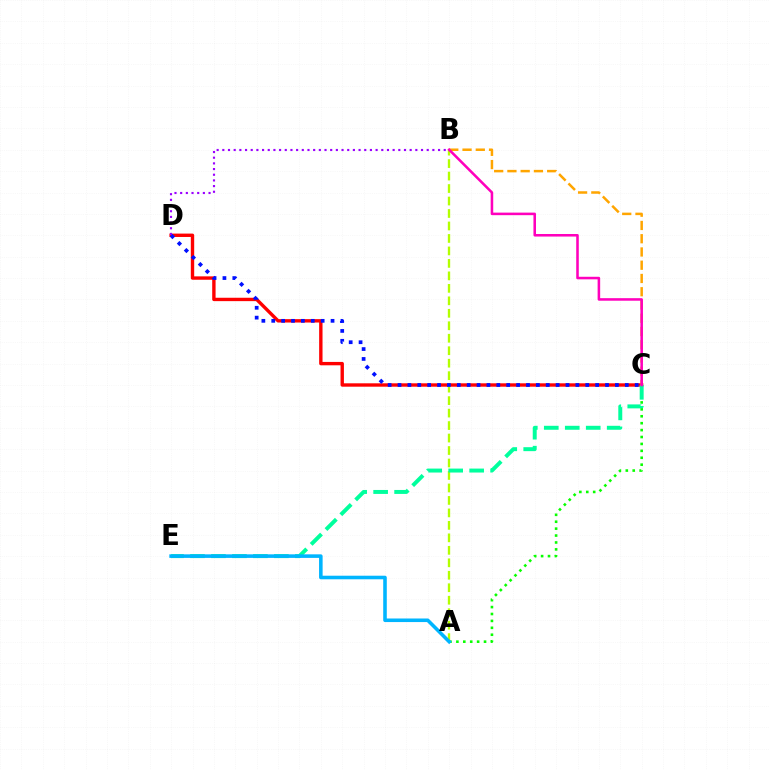{('C', 'D'): [{'color': '#ff0000', 'line_style': 'solid', 'thickness': 2.43}, {'color': '#0010ff', 'line_style': 'dotted', 'thickness': 2.69}], ('B', 'C'): [{'color': '#ffa500', 'line_style': 'dashed', 'thickness': 1.8}, {'color': '#ff00bd', 'line_style': 'solid', 'thickness': 1.84}], ('B', 'D'): [{'color': '#9b00ff', 'line_style': 'dotted', 'thickness': 1.54}], ('A', 'B'): [{'color': '#b3ff00', 'line_style': 'dashed', 'thickness': 1.69}], ('A', 'C'): [{'color': '#08ff00', 'line_style': 'dotted', 'thickness': 1.88}], ('C', 'E'): [{'color': '#00ff9d', 'line_style': 'dashed', 'thickness': 2.85}], ('A', 'E'): [{'color': '#00b5ff', 'line_style': 'solid', 'thickness': 2.57}]}